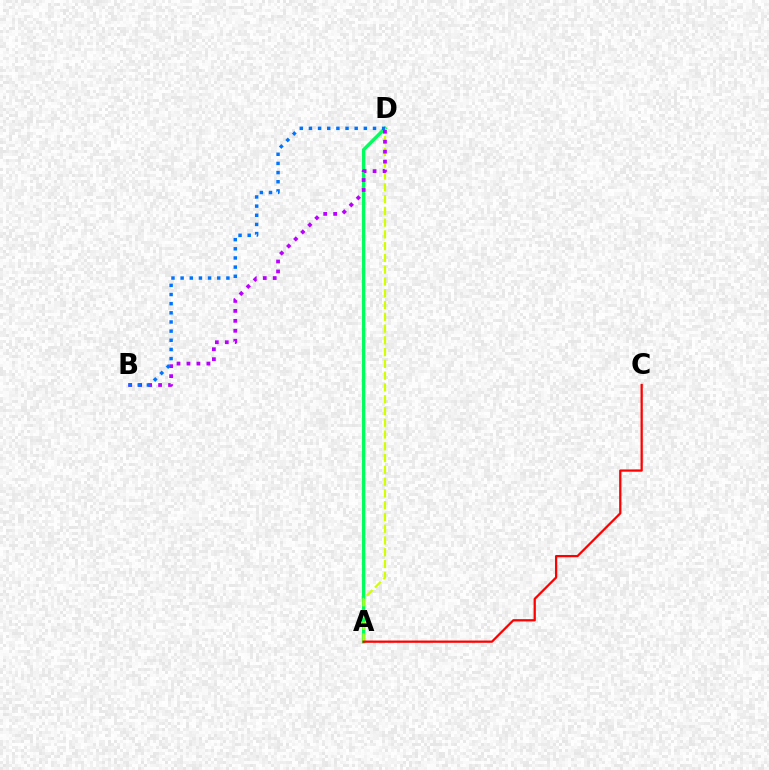{('A', 'D'): [{'color': '#00ff5c', 'line_style': 'solid', 'thickness': 2.43}, {'color': '#d1ff00', 'line_style': 'dashed', 'thickness': 1.6}], ('B', 'D'): [{'color': '#b900ff', 'line_style': 'dotted', 'thickness': 2.7}, {'color': '#0074ff', 'line_style': 'dotted', 'thickness': 2.49}], ('A', 'C'): [{'color': '#ff0000', 'line_style': 'solid', 'thickness': 1.63}]}